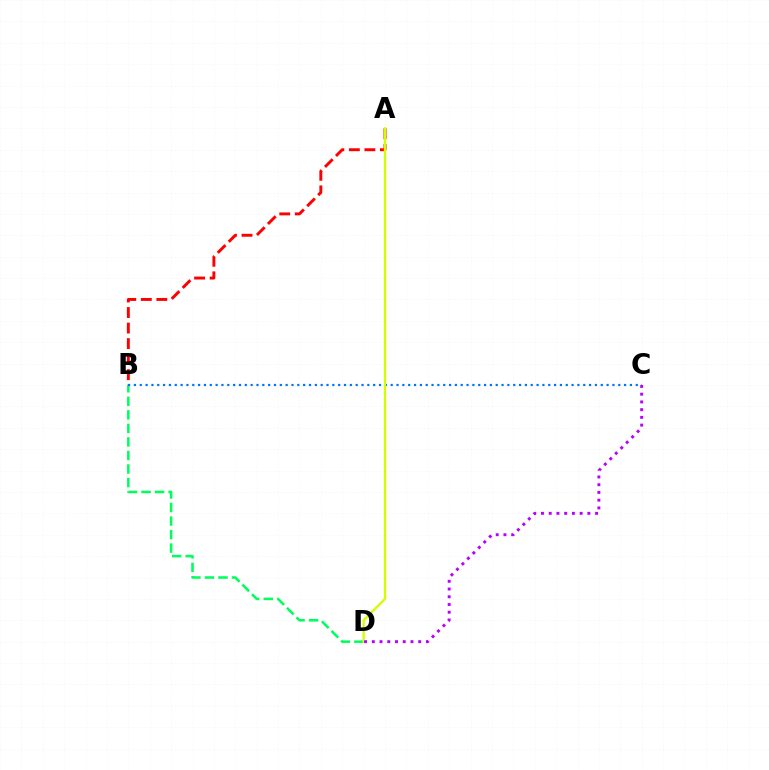{('A', 'B'): [{'color': '#ff0000', 'line_style': 'dashed', 'thickness': 2.11}], ('B', 'D'): [{'color': '#00ff5c', 'line_style': 'dashed', 'thickness': 1.84}], ('B', 'C'): [{'color': '#0074ff', 'line_style': 'dotted', 'thickness': 1.59}], ('A', 'D'): [{'color': '#d1ff00', 'line_style': 'solid', 'thickness': 1.67}], ('C', 'D'): [{'color': '#b900ff', 'line_style': 'dotted', 'thickness': 2.1}]}